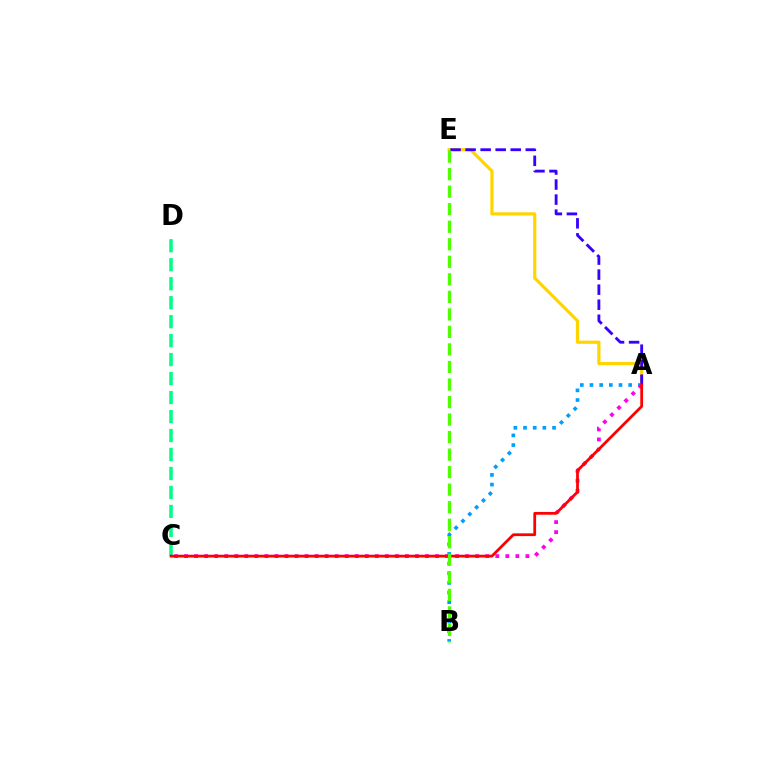{('A', 'B'): [{'color': '#009eff', 'line_style': 'dotted', 'thickness': 2.63}], ('C', 'D'): [{'color': '#00ff86', 'line_style': 'dashed', 'thickness': 2.58}], ('A', 'E'): [{'color': '#ffd500', 'line_style': 'solid', 'thickness': 2.31}, {'color': '#3700ff', 'line_style': 'dashed', 'thickness': 2.04}], ('A', 'C'): [{'color': '#ff00ed', 'line_style': 'dotted', 'thickness': 2.73}, {'color': '#ff0000', 'line_style': 'solid', 'thickness': 2.0}], ('B', 'E'): [{'color': '#4fff00', 'line_style': 'dashed', 'thickness': 2.38}]}